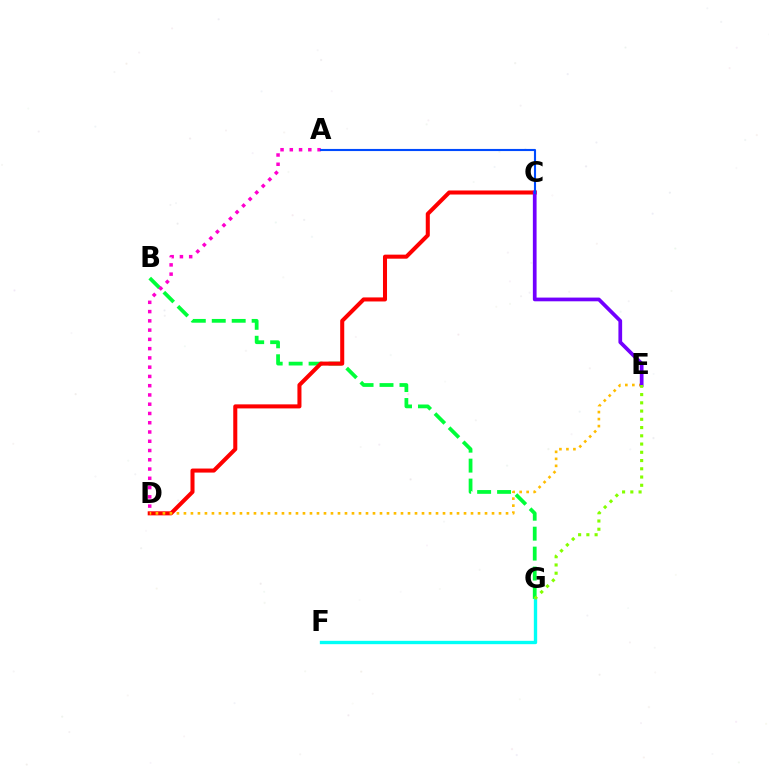{('B', 'G'): [{'color': '#00ff39', 'line_style': 'dashed', 'thickness': 2.71}], ('A', 'D'): [{'color': '#ff00cf', 'line_style': 'dotted', 'thickness': 2.52}], ('F', 'G'): [{'color': '#00fff6', 'line_style': 'solid', 'thickness': 2.41}], ('C', 'D'): [{'color': '#ff0000', 'line_style': 'solid', 'thickness': 2.91}], ('D', 'E'): [{'color': '#ffbd00', 'line_style': 'dotted', 'thickness': 1.9}], ('C', 'E'): [{'color': '#7200ff', 'line_style': 'solid', 'thickness': 2.68}], ('E', 'G'): [{'color': '#84ff00', 'line_style': 'dotted', 'thickness': 2.24}], ('A', 'C'): [{'color': '#004bff', 'line_style': 'solid', 'thickness': 1.53}]}